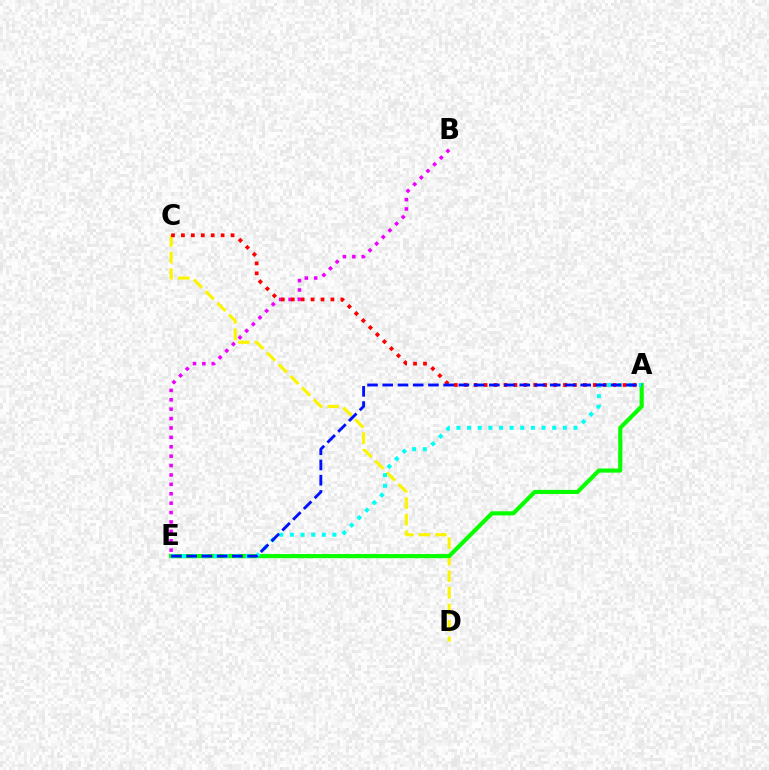{('C', 'D'): [{'color': '#fcf500', 'line_style': 'dashed', 'thickness': 2.25}], ('B', 'E'): [{'color': '#ee00ff', 'line_style': 'dotted', 'thickness': 2.55}], ('A', 'E'): [{'color': '#08ff00', 'line_style': 'solid', 'thickness': 2.98}, {'color': '#00fff6', 'line_style': 'dotted', 'thickness': 2.89}, {'color': '#0010ff', 'line_style': 'dashed', 'thickness': 2.07}], ('A', 'C'): [{'color': '#ff0000', 'line_style': 'dotted', 'thickness': 2.7}]}